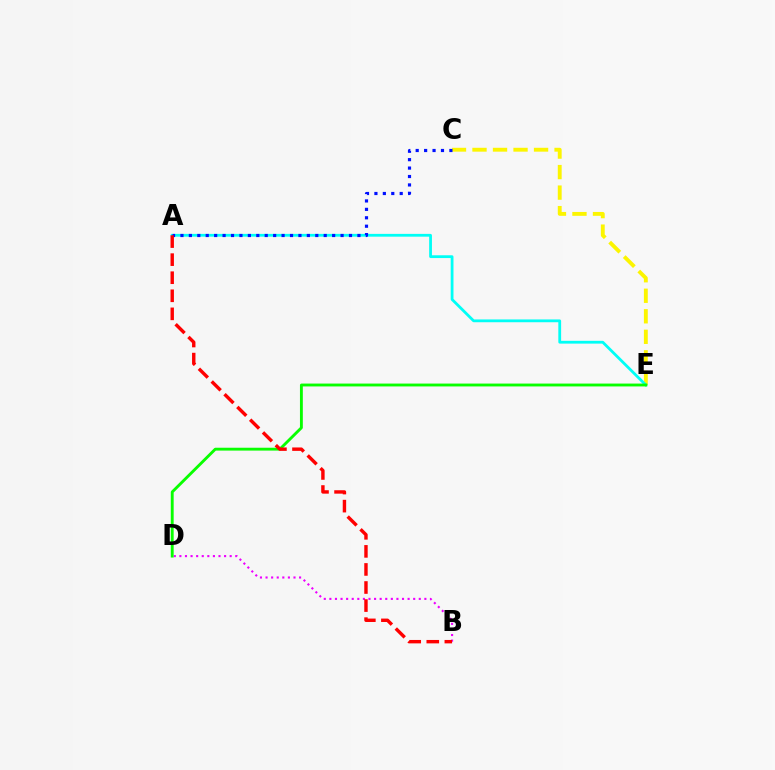{('C', 'E'): [{'color': '#fcf500', 'line_style': 'dashed', 'thickness': 2.79}], ('B', 'D'): [{'color': '#ee00ff', 'line_style': 'dotted', 'thickness': 1.52}], ('A', 'E'): [{'color': '#00fff6', 'line_style': 'solid', 'thickness': 2.01}], ('D', 'E'): [{'color': '#08ff00', 'line_style': 'solid', 'thickness': 2.06}], ('A', 'C'): [{'color': '#0010ff', 'line_style': 'dotted', 'thickness': 2.29}], ('A', 'B'): [{'color': '#ff0000', 'line_style': 'dashed', 'thickness': 2.45}]}